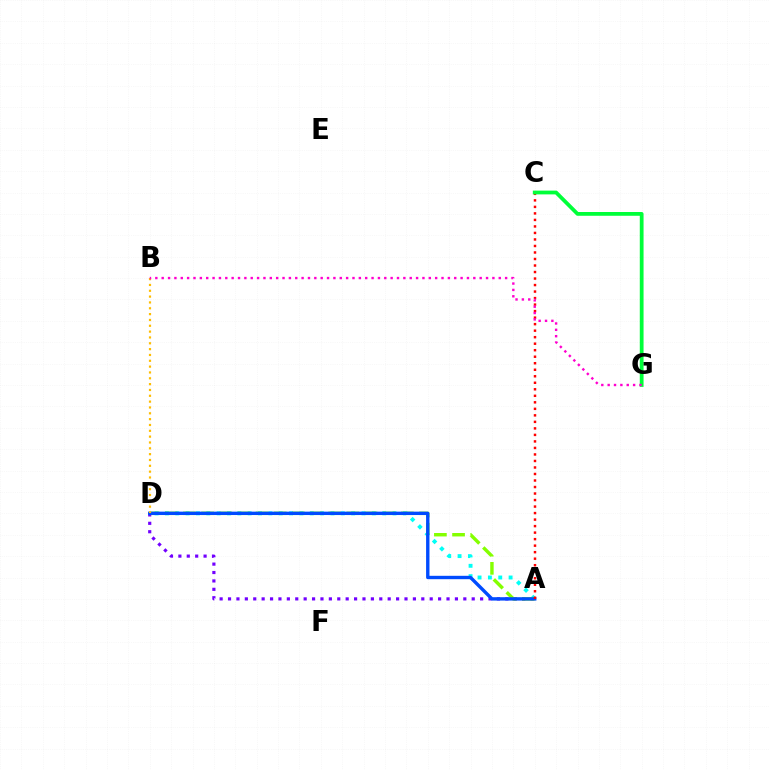{('A', 'D'): [{'color': '#7200ff', 'line_style': 'dotted', 'thickness': 2.28}, {'color': '#00fff6', 'line_style': 'dotted', 'thickness': 2.81}, {'color': '#84ff00', 'line_style': 'dashed', 'thickness': 2.47}, {'color': '#004bff', 'line_style': 'solid', 'thickness': 2.44}], ('A', 'C'): [{'color': '#ff0000', 'line_style': 'dotted', 'thickness': 1.77}], ('C', 'G'): [{'color': '#00ff39', 'line_style': 'solid', 'thickness': 2.72}], ('B', 'D'): [{'color': '#ffbd00', 'line_style': 'dotted', 'thickness': 1.59}], ('B', 'G'): [{'color': '#ff00cf', 'line_style': 'dotted', 'thickness': 1.73}]}